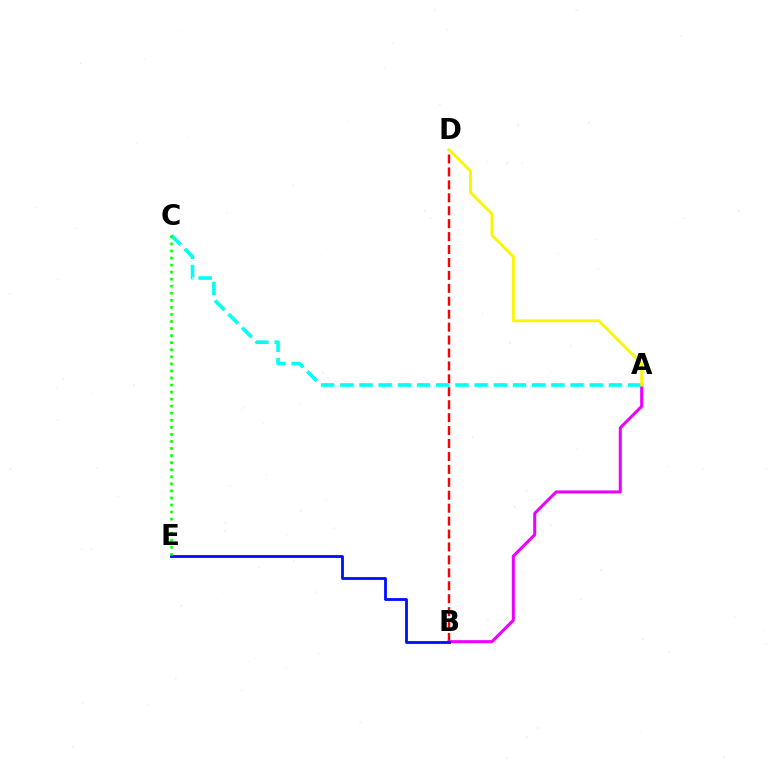{('B', 'D'): [{'color': '#ff0000', 'line_style': 'dashed', 'thickness': 1.76}], ('A', 'B'): [{'color': '#ee00ff', 'line_style': 'solid', 'thickness': 2.18}], ('B', 'E'): [{'color': '#0010ff', 'line_style': 'solid', 'thickness': 2.03}], ('A', 'C'): [{'color': '#00fff6', 'line_style': 'dashed', 'thickness': 2.61}], ('C', 'E'): [{'color': '#08ff00', 'line_style': 'dotted', 'thickness': 1.92}], ('A', 'D'): [{'color': '#fcf500', 'line_style': 'solid', 'thickness': 2.03}]}